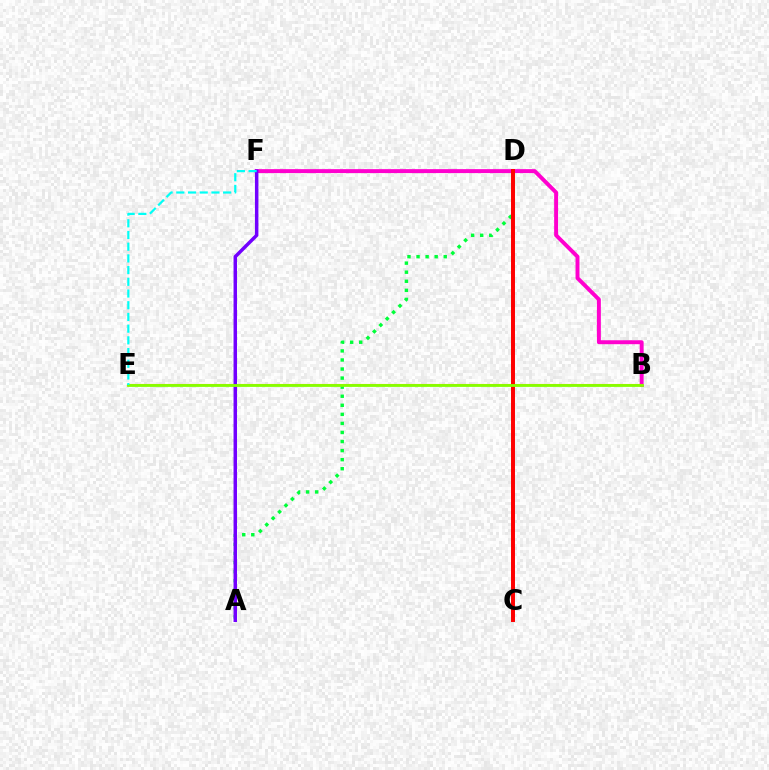{('A', 'D'): [{'color': '#00ff39', 'line_style': 'dotted', 'thickness': 2.46}], ('B', 'F'): [{'color': '#ff00cf', 'line_style': 'solid', 'thickness': 2.84}], ('B', 'E'): [{'color': '#ffbd00', 'line_style': 'solid', 'thickness': 1.51}, {'color': '#84ff00', 'line_style': 'solid', 'thickness': 2.01}], ('C', 'D'): [{'color': '#004bff', 'line_style': 'solid', 'thickness': 1.68}, {'color': '#ff0000', 'line_style': 'solid', 'thickness': 2.85}], ('A', 'F'): [{'color': '#7200ff', 'line_style': 'solid', 'thickness': 2.5}], ('E', 'F'): [{'color': '#00fff6', 'line_style': 'dashed', 'thickness': 1.59}]}